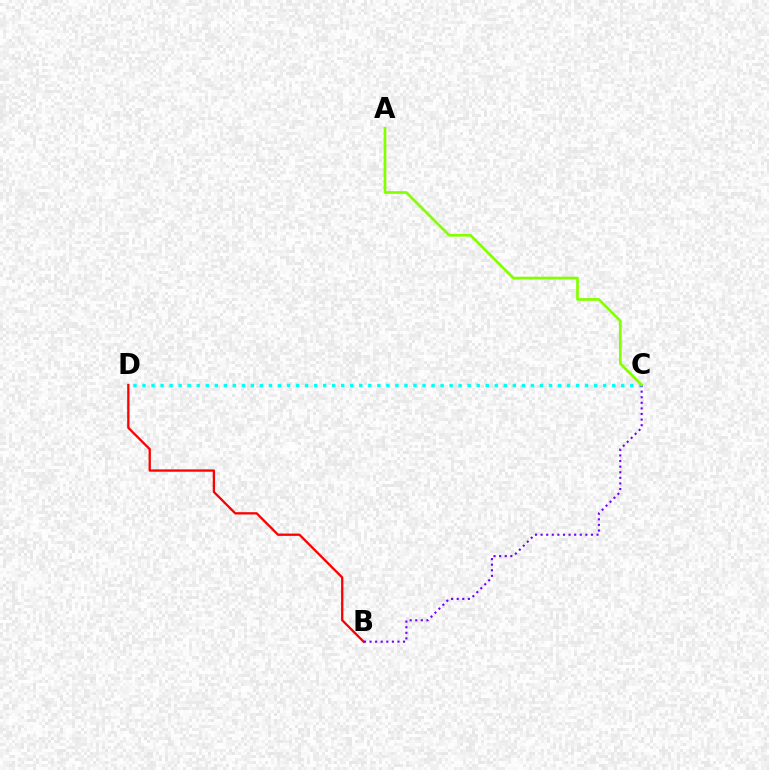{('C', 'D'): [{'color': '#00fff6', 'line_style': 'dotted', 'thickness': 2.45}], ('B', 'D'): [{'color': '#ff0000', 'line_style': 'solid', 'thickness': 1.66}], ('B', 'C'): [{'color': '#7200ff', 'line_style': 'dotted', 'thickness': 1.52}], ('A', 'C'): [{'color': '#84ff00', 'line_style': 'solid', 'thickness': 1.95}]}